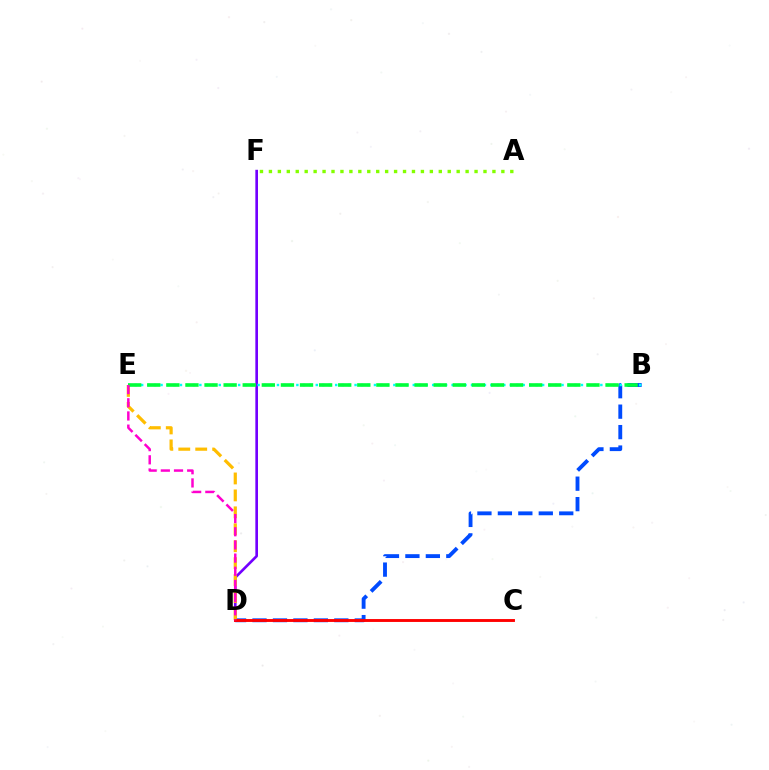{('B', 'D'): [{'color': '#004bff', 'line_style': 'dashed', 'thickness': 2.78}], ('D', 'F'): [{'color': '#7200ff', 'line_style': 'solid', 'thickness': 1.9}], ('B', 'E'): [{'color': '#00fff6', 'line_style': 'dotted', 'thickness': 1.76}, {'color': '#00ff39', 'line_style': 'dashed', 'thickness': 2.59}], ('A', 'F'): [{'color': '#84ff00', 'line_style': 'dotted', 'thickness': 2.43}], ('D', 'E'): [{'color': '#ffbd00', 'line_style': 'dashed', 'thickness': 2.3}, {'color': '#ff00cf', 'line_style': 'dashed', 'thickness': 1.79}], ('C', 'D'): [{'color': '#ff0000', 'line_style': 'solid', 'thickness': 2.08}]}